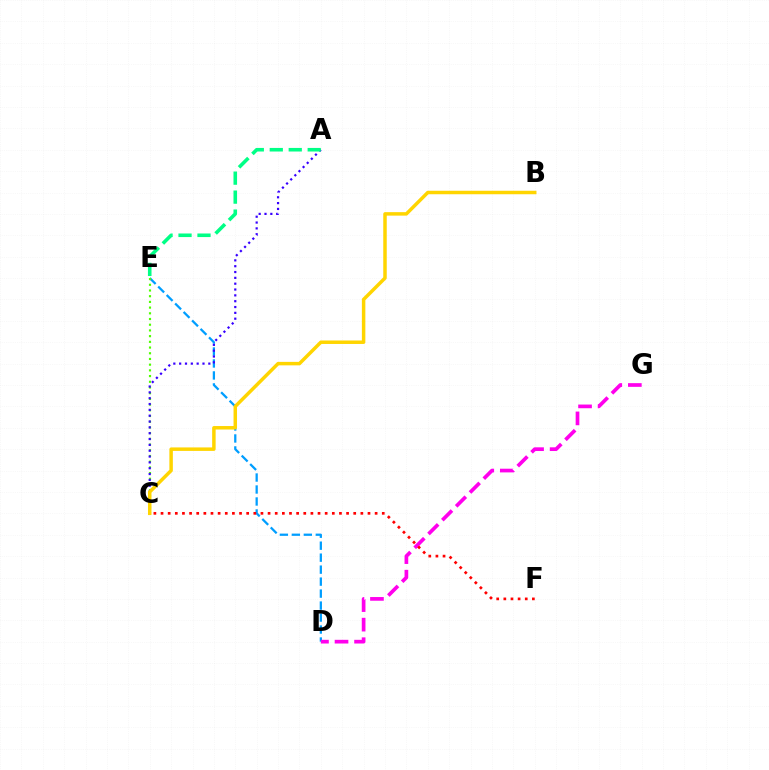{('D', 'E'): [{'color': '#009eff', 'line_style': 'dashed', 'thickness': 1.63}], ('C', 'E'): [{'color': '#4fff00', 'line_style': 'dotted', 'thickness': 1.55}], ('A', 'C'): [{'color': '#3700ff', 'line_style': 'dotted', 'thickness': 1.58}], ('A', 'E'): [{'color': '#00ff86', 'line_style': 'dashed', 'thickness': 2.58}], ('B', 'C'): [{'color': '#ffd500', 'line_style': 'solid', 'thickness': 2.51}], ('D', 'G'): [{'color': '#ff00ed', 'line_style': 'dashed', 'thickness': 2.66}], ('C', 'F'): [{'color': '#ff0000', 'line_style': 'dotted', 'thickness': 1.94}]}